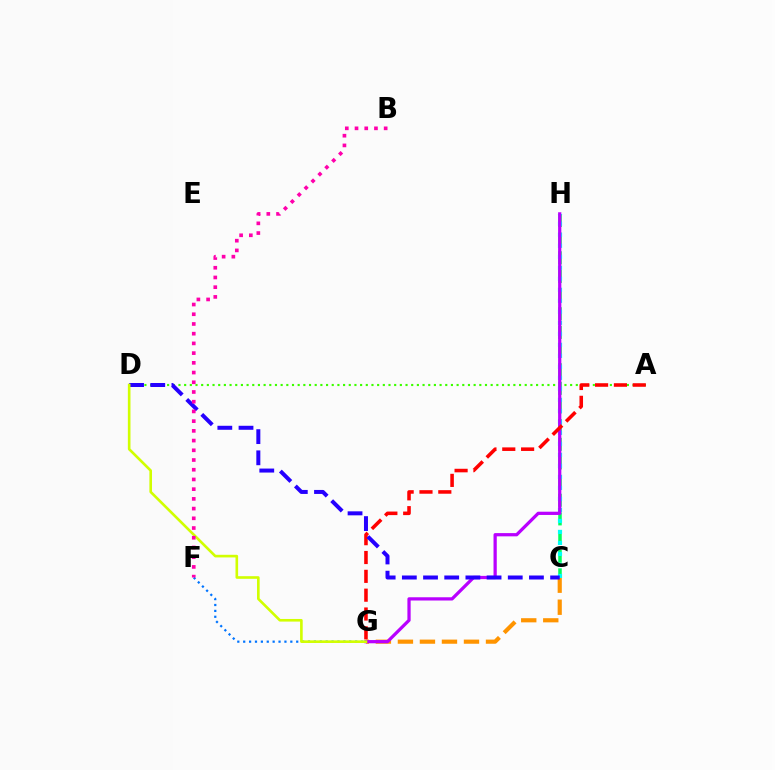{('C', 'H'): [{'color': '#00ff5c', 'line_style': 'dashed', 'thickness': 2.53}, {'color': '#00fff6', 'line_style': 'dotted', 'thickness': 2.99}], ('A', 'D'): [{'color': '#3dff00', 'line_style': 'dotted', 'thickness': 1.54}], ('F', 'G'): [{'color': '#0074ff', 'line_style': 'dotted', 'thickness': 1.6}], ('C', 'G'): [{'color': '#ff9400', 'line_style': 'dashed', 'thickness': 2.99}], ('G', 'H'): [{'color': '#b900ff', 'line_style': 'solid', 'thickness': 2.33}], ('A', 'G'): [{'color': '#ff0000', 'line_style': 'dashed', 'thickness': 2.56}], ('C', 'D'): [{'color': '#2500ff', 'line_style': 'dashed', 'thickness': 2.88}], ('D', 'G'): [{'color': '#d1ff00', 'line_style': 'solid', 'thickness': 1.89}], ('B', 'F'): [{'color': '#ff00ac', 'line_style': 'dotted', 'thickness': 2.64}]}